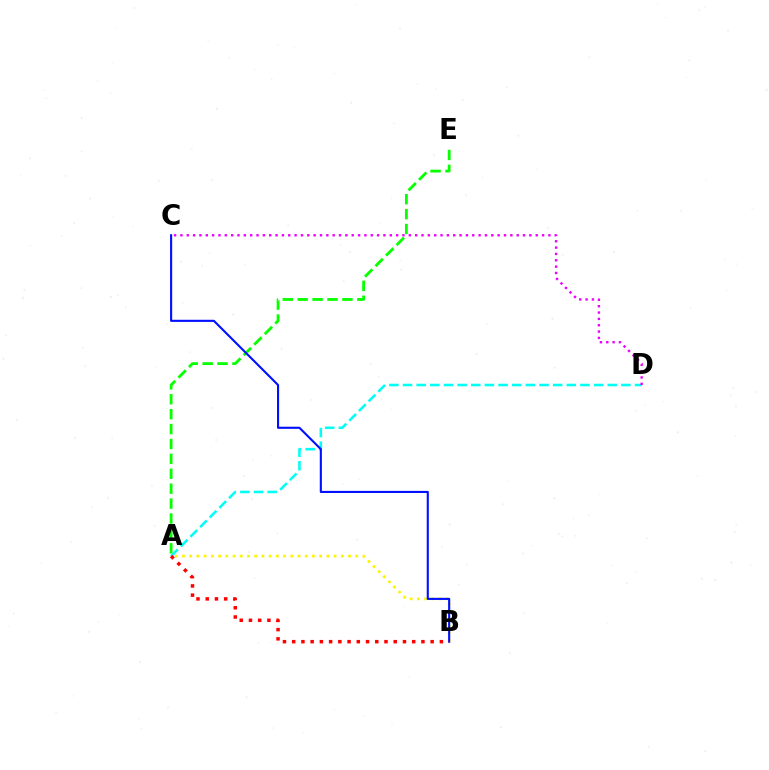{('A', 'B'): [{'color': '#fcf500', 'line_style': 'dotted', 'thickness': 1.96}, {'color': '#ff0000', 'line_style': 'dotted', 'thickness': 2.51}], ('A', 'E'): [{'color': '#08ff00', 'line_style': 'dashed', 'thickness': 2.03}], ('A', 'D'): [{'color': '#00fff6', 'line_style': 'dashed', 'thickness': 1.85}], ('B', 'C'): [{'color': '#0010ff', 'line_style': 'solid', 'thickness': 1.52}], ('C', 'D'): [{'color': '#ee00ff', 'line_style': 'dotted', 'thickness': 1.72}]}